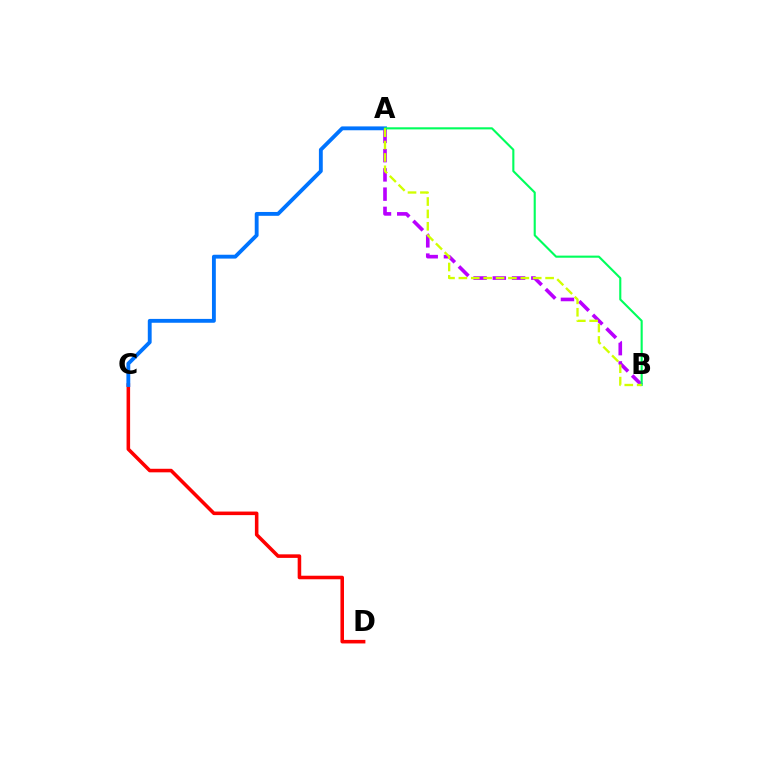{('C', 'D'): [{'color': '#ff0000', 'line_style': 'solid', 'thickness': 2.56}], ('A', 'C'): [{'color': '#0074ff', 'line_style': 'solid', 'thickness': 2.78}], ('A', 'B'): [{'color': '#b900ff', 'line_style': 'dashed', 'thickness': 2.61}, {'color': '#00ff5c', 'line_style': 'solid', 'thickness': 1.52}, {'color': '#d1ff00', 'line_style': 'dashed', 'thickness': 1.68}]}